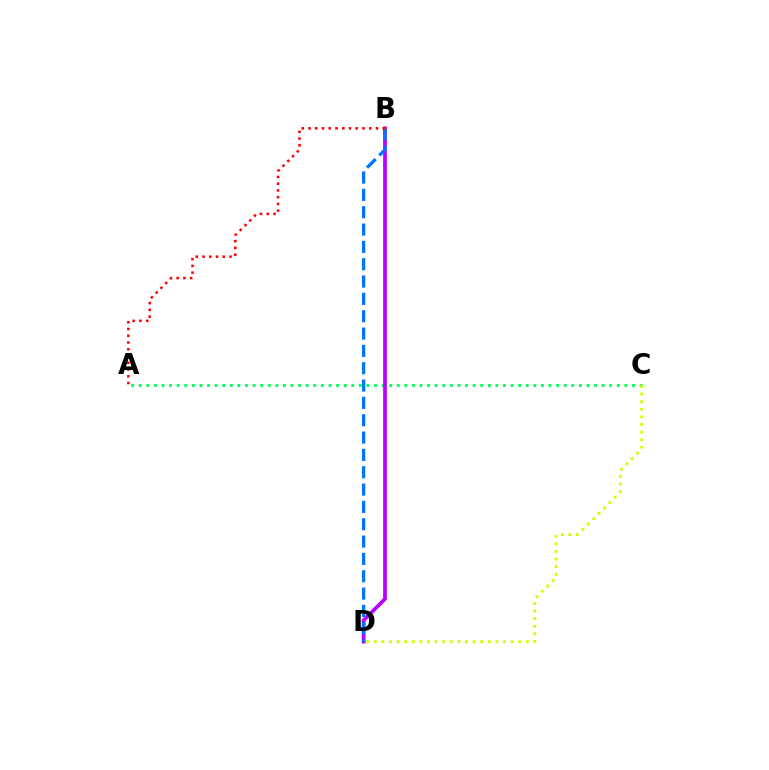{('A', 'C'): [{'color': '#00ff5c', 'line_style': 'dotted', 'thickness': 2.06}], ('C', 'D'): [{'color': '#d1ff00', 'line_style': 'dotted', 'thickness': 2.07}], ('B', 'D'): [{'color': '#b900ff', 'line_style': 'solid', 'thickness': 2.69}, {'color': '#0074ff', 'line_style': 'dashed', 'thickness': 2.36}], ('A', 'B'): [{'color': '#ff0000', 'line_style': 'dotted', 'thickness': 1.83}]}